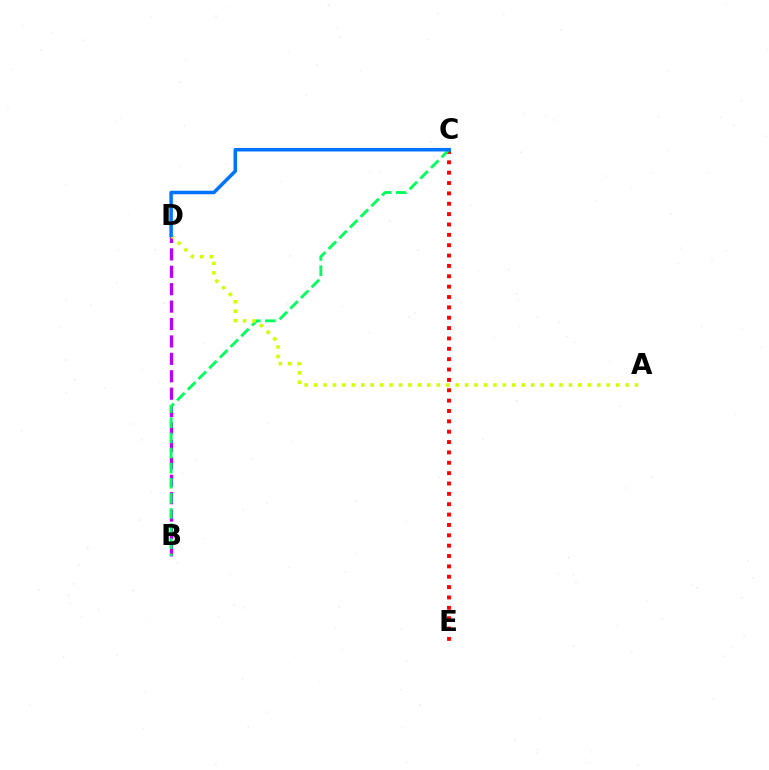{('B', 'D'): [{'color': '#b900ff', 'line_style': 'dashed', 'thickness': 2.37}], ('C', 'E'): [{'color': '#ff0000', 'line_style': 'dotted', 'thickness': 2.81}], ('B', 'C'): [{'color': '#00ff5c', 'line_style': 'dashed', 'thickness': 2.05}], ('A', 'D'): [{'color': '#d1ff00', 'line_style': 'dotted', 'thickness': 2.56}], ('C', 'D'): [{'color': '#0074ff', 'line_style': 'solid', 'thickness': 2.54}]}